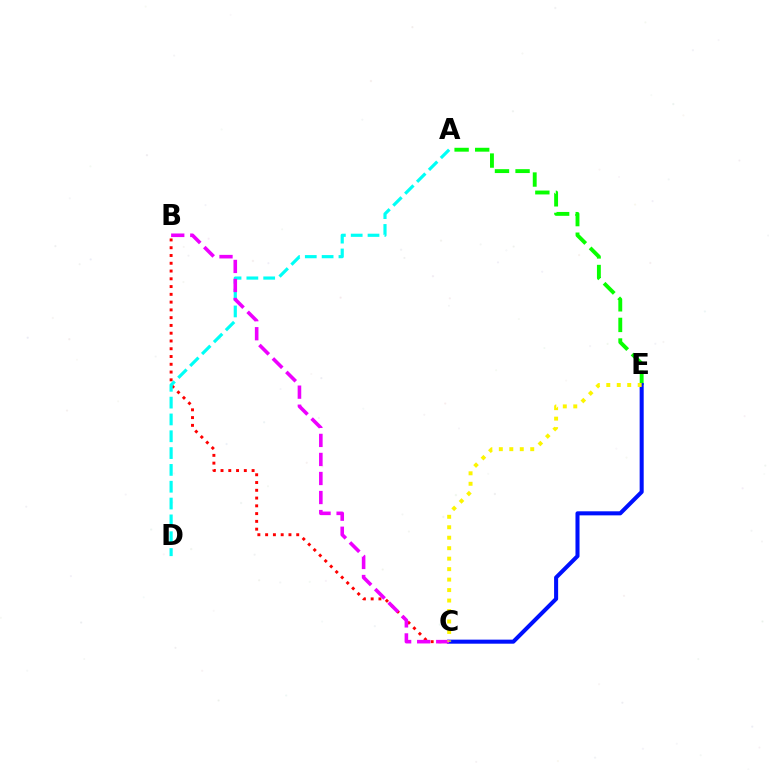{('B', 'C'): [{'color': '#ff0000', 'line_style': 'dotted', 'thickness': 2.11}, {'color': '#ee00ff', 'line_style': 'dashed', 'thickness': 2.59}], ('A', 'E'): [{'color': '#08ff00', 'line_style': 'dashed', 'thickness': 2.8}], ('A', 'D'): [{'color': '#00fff6', 'line_style': 'dashed', 'thickness': 2.29}], ('C', 'E'): [{'color': '#0010ff', 'line_style': 'solid', 'thickness': 2.91}, {'color': '#fcf500', 'line_style': 'dotted', 'thickness': 2.84}]}